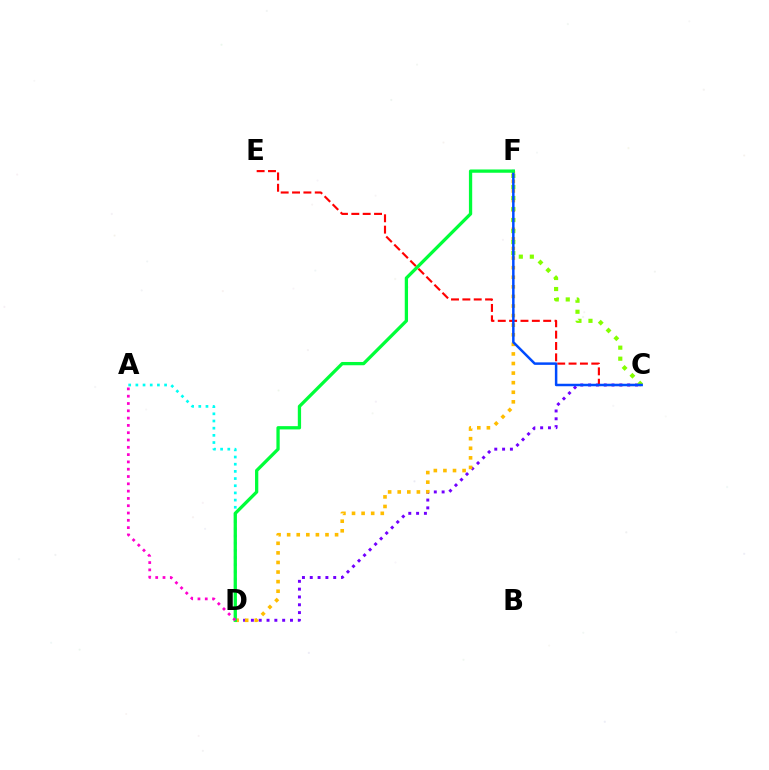{('A', 'D'): [{'color': '#00fff6', 'line_style': 'dotted', 'thickness': 1.95}, {'color': '#ff00cf', 'line_style': 'dotted', 'thickness': 1.98}], ('C', 'D'): [{'color': '#7200ff', 'line_style': 'dotted', 'thickness': 2.12}], ('D', 'F'): [{'color': '#ffbd00', 'line_style': 'dotted', 'thickness': 2.6}, {'color': '#00ff39', 'line_style': 'solid', 'thickness': 2.36}], ('C', 'F'): [{'color': '#84ff00', 'line_style': 'dotted', 'thickness': 3.0}, {'color': '#004bff', 'line_style': 'solid', 'thickness': 1.79}], ('C', 'E'): [{'color': '#ff0000', 'line_style': 'dashed', 'thickness': 1.54}]}